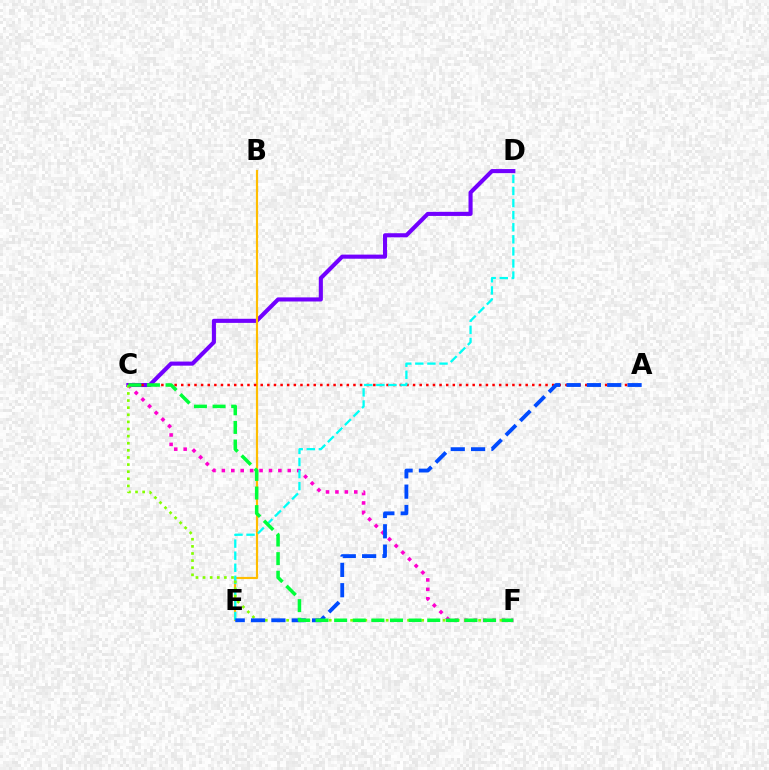{('C', 'D'): [{'color': '#7200ff', 'line_style': 'solid', 'thickness': 2.95}], ('B', 'E'): [{'color': '#ffbd00', 'line_style': 'solid', 'thickness': 1.56}], ('A', 'C'): [{'color': '#ff0000', 'line_style': 'dotted', 'thickness': 1.8}], ('C', 'F'): [{'color': '#ff00cf', 'line_style': 'dotted', 'thickness': 2.56}, {'color': '#84ff00', 'line_style': 'dotted', 'thickness': 1.93}, {'color': '#00ff39', 'line_style': 'dashed', 'thickness': 2.53}], ('D', 'E'): [{'color': '#00fff6', 'line_style': 'dashed', 'thickness': 1.64}], ('A', 'E'): [{'color': '#004bff', 'line_style': 'dashed', 'thickness': 2.76}]}